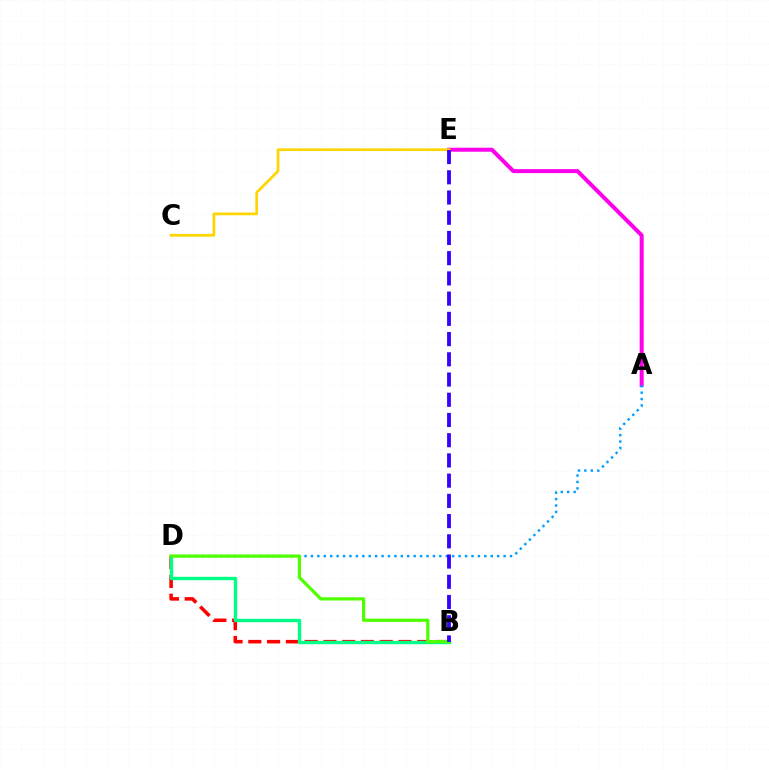{('B', 'D'): [{'color': '#ff0000', 'line_style': 'dashed', 'thickness': 2.55}, {'color': '#00ff86', 'line_style': 'solid', 'thickness': 2.43}, {'color': '#4fff00', 'line_style': 'solid', 'thickness': 2.31}], ('A', 'E'): [{'color': '#ff00ed', 'line_style': 'solid', 'thickness': 2.88}], ('C', 'E'): [{'color': '#ffd500', 'line_style': 'solid', 'thickness': 1.96}], ('A', 'D'): [{'color': '#009eff', 'line_style': 'dotted', 'thickness': 1.74}], ('B', 'E'): [{'color': '#3700ff', 'line_style': 'dashed', 'thickness': 2.75}]}